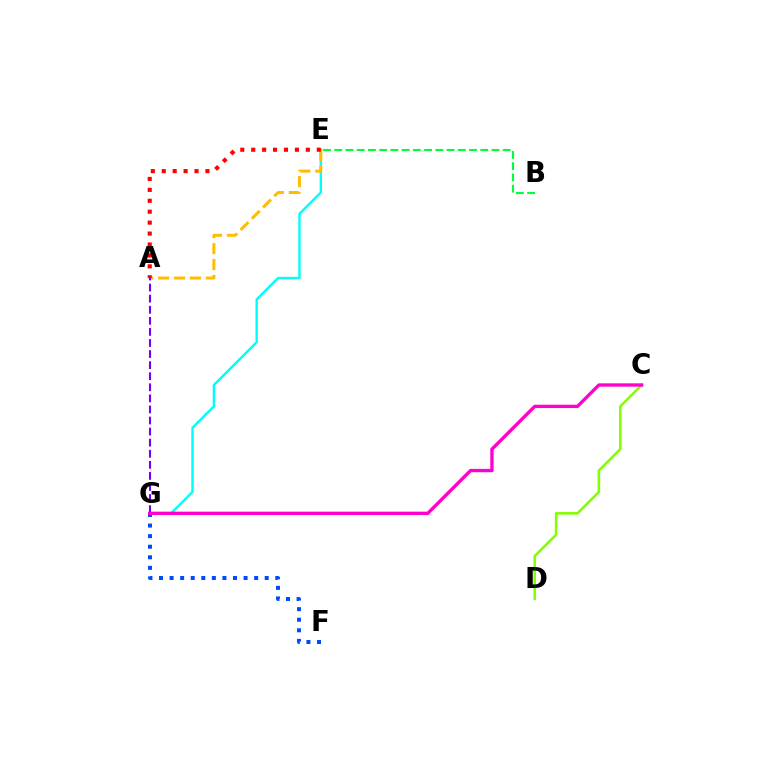{('E', 'G'): [{'color': '#00fff6', 'line_style': 'solid', 'thickness': 1.74}], ('C', 'D'): [{'color': '#84ff00', 'line_style': 'solid', 'thickness': 1.86}], ('A', 'E'): [{'color': '#ffbd00', 'line_style': 'dashed', 'thickness': 2.16}, {'color': '#ff0000', 'line_style': 'dotted', 'thickness': 2.97}], ('B', 'E'): [{'color': '#00ff39', 'line_style': 'dashed', 'thickness': 1.53}], ('F', 'G'): [{'color': '#004bff', 'line_style': 'dotted', 'thickness': 2.87}], ('A', 'G'): [{'color': '#7200ff', 'line_style': 'dashed', 'thickness': 1.5}], ('C', 'G'): [{'color': '#ff00cf', 'line_style': 'solid', 'thickness': 2.4}]}